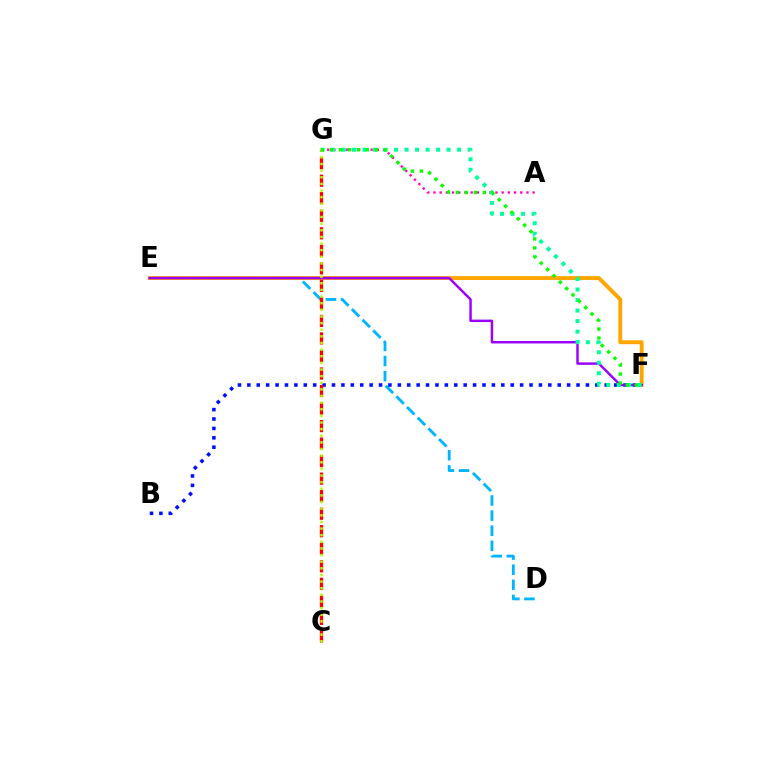{('D', 'E'): [{'color': '#00b5ff', 'line_style': 'dashed', 'thickness': 2.05}], ('B', 'F'): [{'color': '#0010ff', 'line_style': 'dotted', 'thickness': 2.56}], ('E', 'F'): [{'color': '#ffa500', 'line_style': 'solid', 'thickness': 2.8}, {'color': '#9b00ff', 'line_style': 'solid', 'thickness': 1.77}], ('C', 'G'): [{'color': '#ff0000', 'line_style': 'dashed', 'thickness': 2.38}, {'color': '#b3ff00', 'line_style': 'dotted', 'thickness': 1.8}], ('A', 'G'): [{'color': '#ff00bd', 'line_style': 'dotted', 'thickness': 1.68}], ('F', 'G'): [{'color': '#00ff9d', 'line_style': 'dotted', 'thickness': 2.85}, {'color': '#08ff00', 'line_style': 'dotted', 'thickness': 2.44}]}